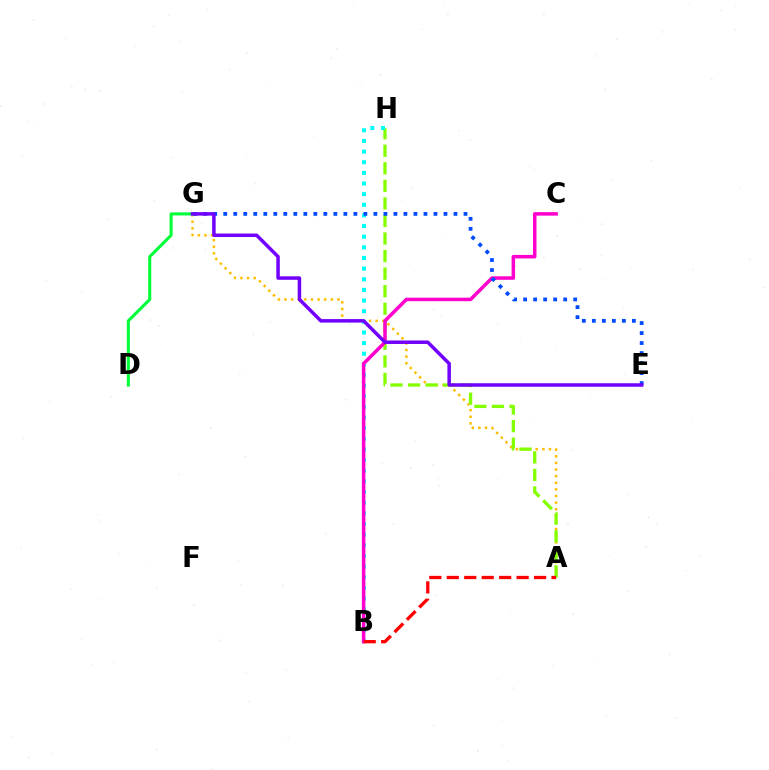{('A', 'G'): [{'color': '#ffbd00', 'line_style': 'dotted', 'thickness': 1.8}], ('A', 'H'): [{'color': '#84ff00', 'line_style': 'dashed', 'thickness': 2.38}], ('B', 'H'): [{'color': '#00fff6', 'line_style': 'dotted', 'thickness': 2.89}], ('B', 'C'): [{'color': '#ff00cf', 'line_style': 'solid', 'thickness': 2.53}], ('E', 'G'): [{'color': '#004bff', 'line_style': 'dotted', 'thickness': 2.72}, {'color': '#7200ff', 'line_style': 'solid', 'thickness': 2.52}], ('D', 'G'): [{'color': '#00ff39', 'line_style': 'solid', 'thickness': 2.21}], ('A', 'B'): [{'color': '#ff0000', 'line_style': 'dashed', 'thickness': 2.37}]}